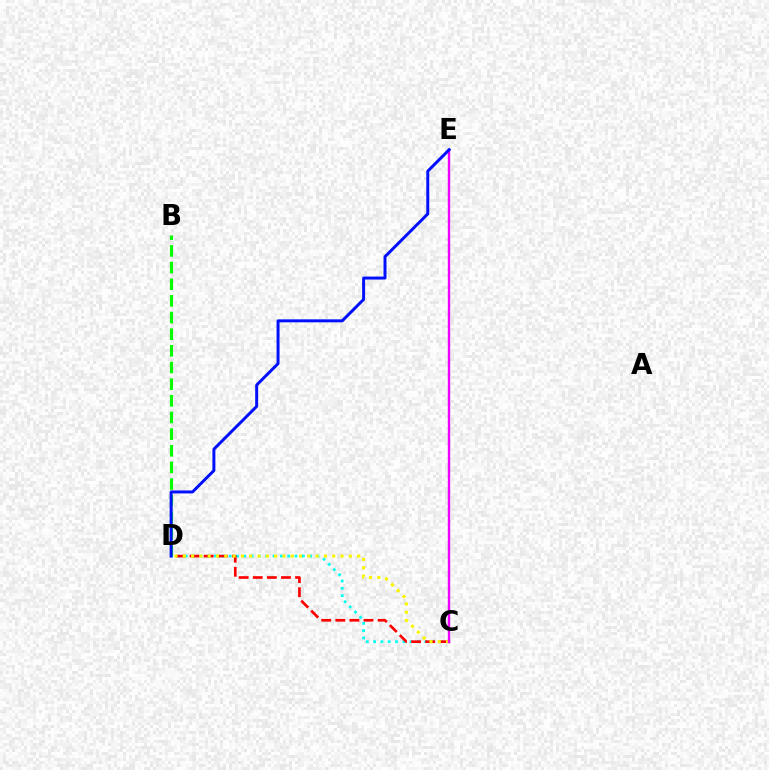{('C', 'D'): [{'color': '#00fff6', 'line_style': 'dotted', 'thickness': 1.99}, {'color': '#ff0000', 'line_style': 'dashed', 'thickness': 1.92}, {'color': '#fcf500', 'line_style': 'dotted', 'thickness': 2.26}], ('B', 'D'): [{'color': '#08ff00', 'line_style': 'dashed', 'thickness': 2.26}], ('C', 'E'): [{'color': '#ee00ff', 'line_style': 'solid', 'thickness': 1.72}], ('D', 'E'): [{'color': '#0010ff', 'line_style': 'solid', 'thickness': 2.14}]}